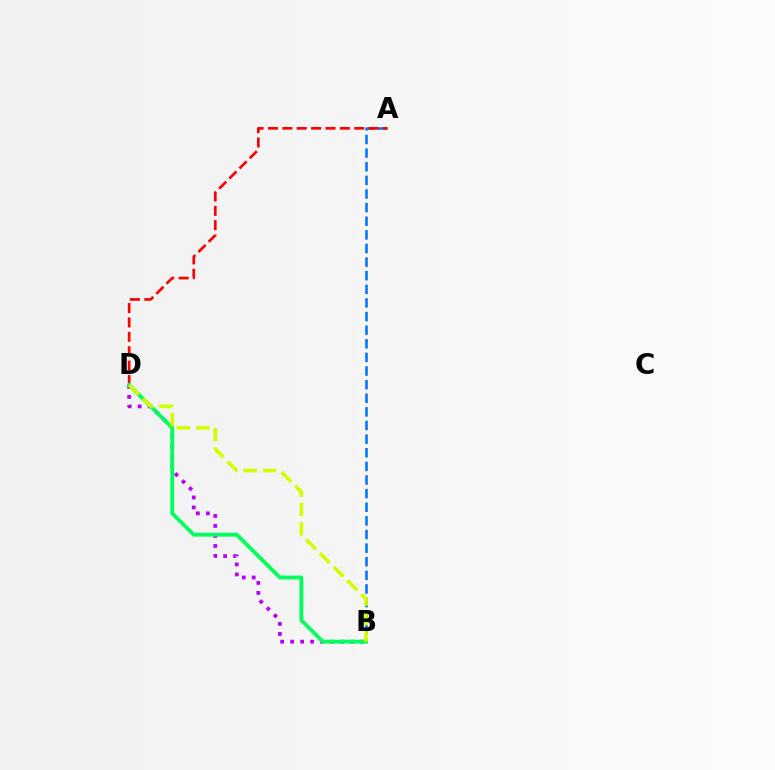{('A', 'B'): [{'color': '#0074ff', 'line_style': 'dashed', 'thickness': 1.85}], ('B', 'D'): [{'color': '#b900ff', 'line_style': 'dotted', 'thickness': 2.72}, {'color': '#00ff5c', 'line_style': 'solid', 'thickness': 2.78}, {'color': '#d1ff00', 'line_style': 'dashed', 'thickness': 2.64}], ('A', 'D'): [{'color': '#ff0000', 'line_style': 'dashed', 'thickness': 1.95}]}